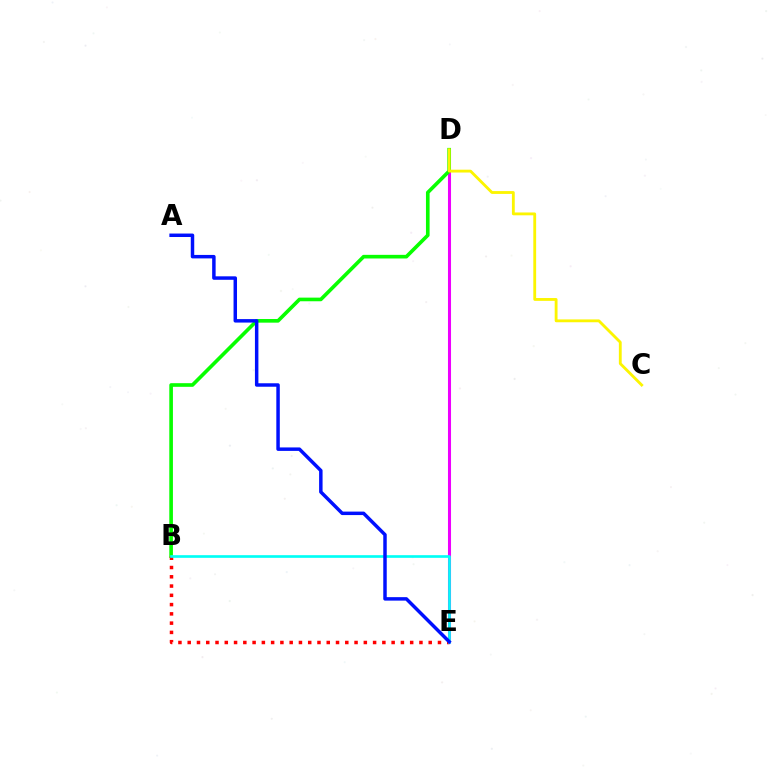{('D', 'E'): [{'color': '#ee00ff', 'line_style': 'solid', 'thickness': 2.2}], ('B', 'D'): [{'color': '#08ff00', 'line_style': 'solid', 'thickness': 2.62}], ('C', 'D'): [{'color': '#fcf500', 'line_style': 'solid', 'thickness': 2.04}], ('B', 'E'): [{'color': '#ff0000', 'line_style': 'dotted', 'thickness': 2.52}, {'color': '#00fff6', 'line_style': 'solid', 'thickness': 1.91}], ('A', 'E'): [{'color': '#0010ff', 'line_style': 'solid', 'thickness': 2.5}]}